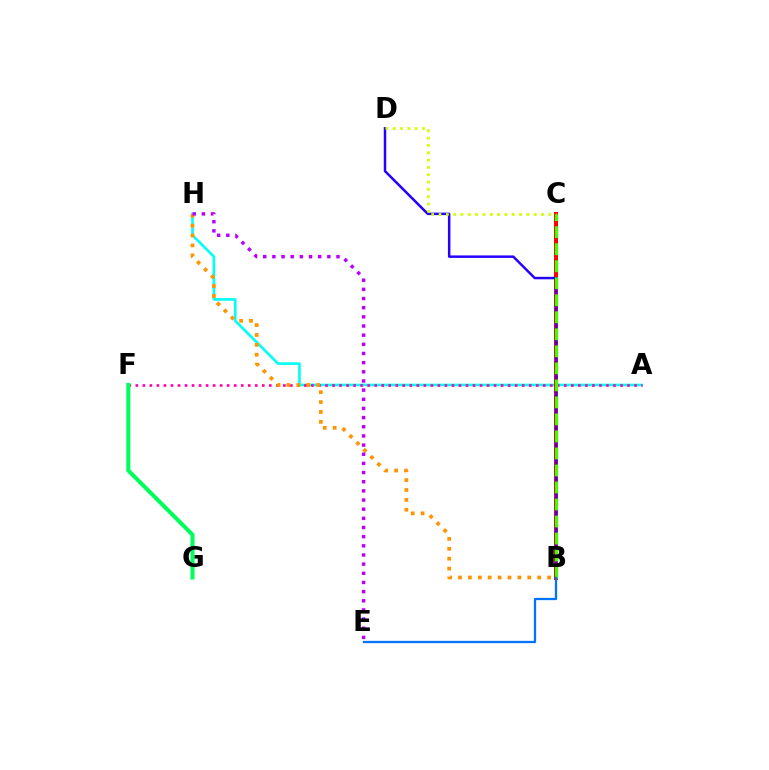{('A', 'H'): [{'color': '#00fff6', 'line_style': 'solid', 'thickness': 1.89}], ('B', 'C'): [{'color': '#ff0000', 'line_style': 'solid', 'thickness': 2.89}, {'color': '#3dff00', 'line_style': 'dashed', 'thickness': 2.31}], ('B', 'D'): [{'color': '#2500ff', 'line_style': 'solid', 'thickness': 1.79}], ('A', 'F'): [{'color': '#ff00ac', 'line_style': 'dotted', 'thickness': 1.91}], ('C', 'D'): [{'color': '#d1ff00', 'line_style': 'dotted', 'thickness': 1.99}], ('F', 'G'): [{'color': '#00ff5c', 'line_style': 'solid', 'thickness': 2.93}], ('B', 'H'): [{'color': '#ff9400', 'line_style': 'dotted', 'thickness': 2.69}], ('B', 'E'): [{'color': '#0074ff', 'line_style': 'solid', 'thickness': 1.65}], ('E', 'H'): [{'color': '#b900ff', 'line_style': 'dotted', 'thickness': 2.49}]}